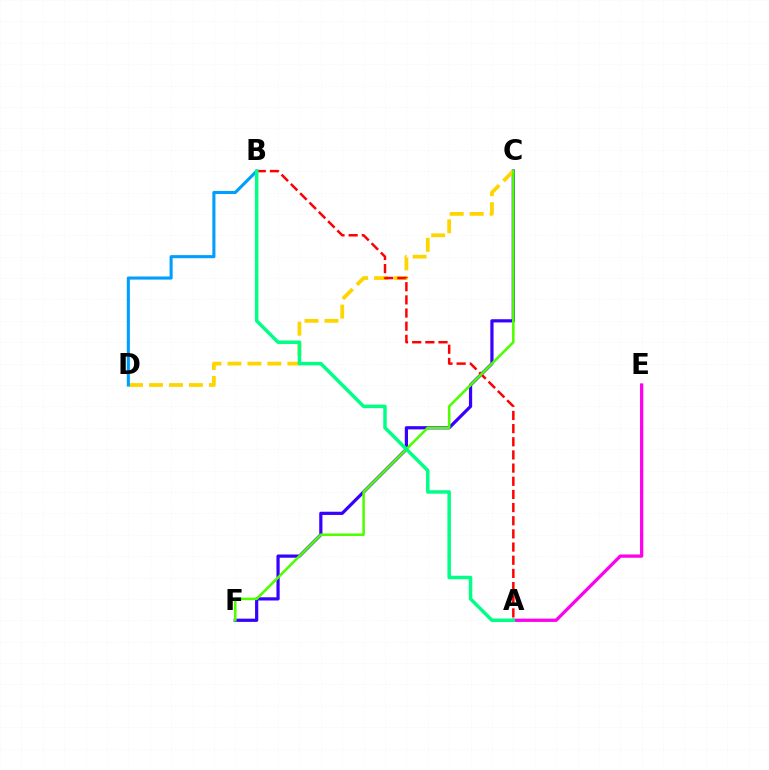{('C', 'F'): [{'color': '#3700ff', 'line_style': 'solid', 'thickness': 2.31}, {'color': '#4fff00', 'line_style': 'solid', 'thickness': 1.85}], ('C', 'D'): [{'color': '#ffd500', 'line_style': 'dashed', 'thickness': 2.71}], ('A', 'B'): [{'color': '#ff0000', 'line_style': 'dashed', 'thickness': 1.79}, {'color': '#00ff86', 'line_style': 'solid', 'thickness': 2.51}], ('B', 'D'): [{'color': '#009eff', 'line_style': 'solid', 'thickness': 2.22}], ('A', 'E'): [{'color': '#ff00ed', 'line_style': 'solid', 'thickness': 2.35}]}